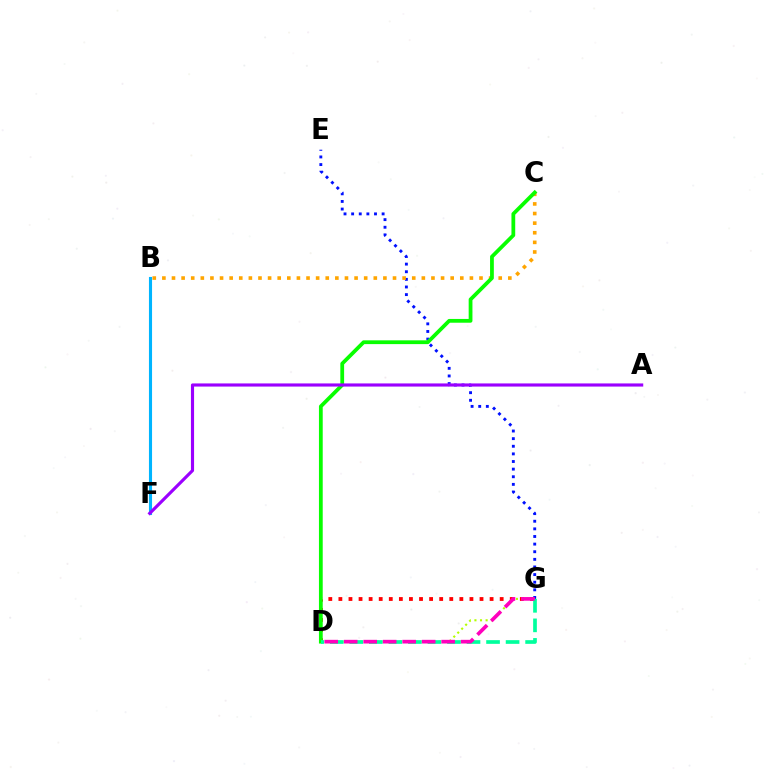{('D', 'G'): [{'color': '#ff0000', 'line_style': 'dotted', 'thickness': 2.74}, {'color': '#b3ff00', 'line_style': 'dotted', 'thickness': 1.52}, {'color': '#00ff9d', 'line_style': 'dashed', 'thickness': 2.65}, {'color': '#ff00bd', 'line_style': 'dashed', 'thickness': 2.65}], ('E', 'G'): [{'color': '#0010ff', 'line_style': 'dotted', 'thickness': 2.07}], ('B', 'C'): [{'color': '#ffa500', 'line_style': 'dotted', 'thickness': 2.61}], ('B', 'F'): [{'color': '#00b5ff', 'line_style': 'solid', 'thickness': 2.23}], ('C', 'D'): [{'color': '#08ff00', 'line_style': 'solid', 'thickness': 2.72}], ('A', 'F'): [{'color': '#9b00ff', 'line_style': 'solid', 'thickness': 2.26}]}